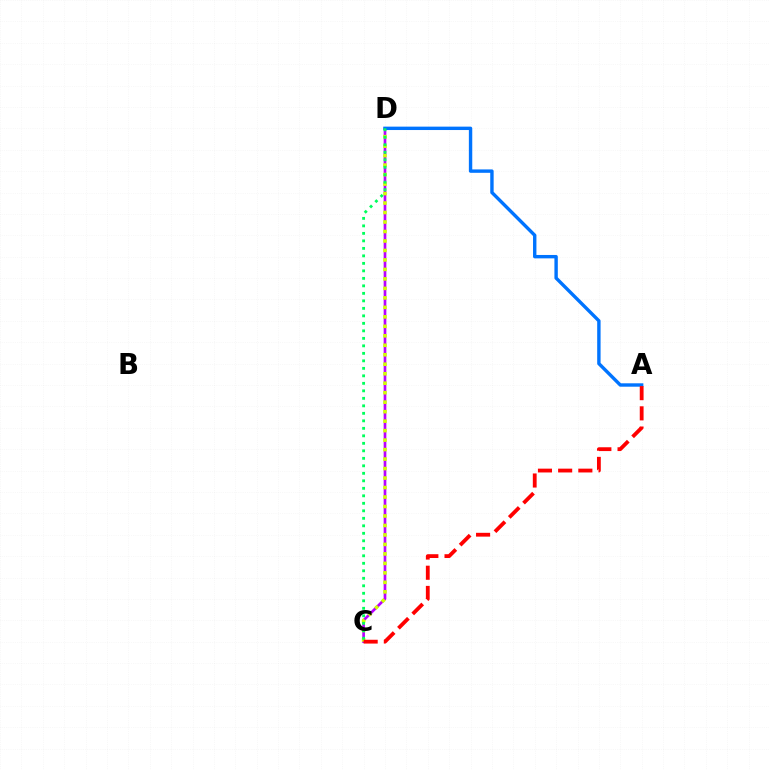{('C', 'D'): [{'color': '#b900ff', 'line_style': 'solid', 'thickness': 1.94}, {'color': '#d1ff00', 'line_style': 'dotted', 'thickness': 2.58}, {'color': '#00ff5c', 'line_style': 'dotted', 'thickness': 2.04}], ('A', 'D'): [{'color': '#0074ff', 'line_style': 'solid', 'thickness': 2.44}], ('A', 'C'): [{'color': '#ff0000', 'line_style': 'dashed', 'thickness': 2.74}]}